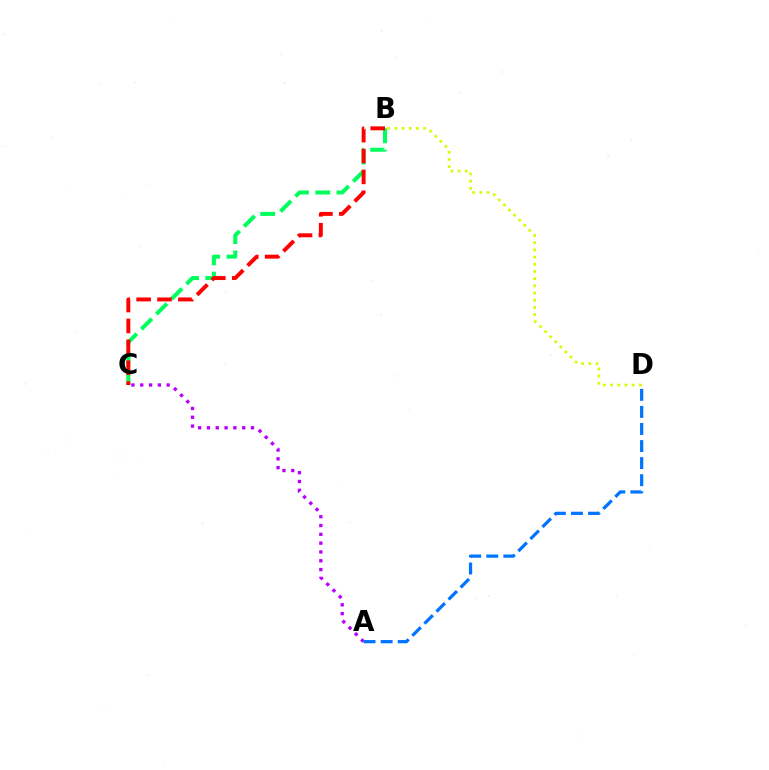{('B', 'D'): [{'color': '#d1ff00', 'line_style': 'dotted', 'thickness': 1.95}], ('B', 'C'): [{'color': '#00ff5c', 'line_style': 'dashed', 'thickness': 2.89}, {'color': '#ff0000', 'line_style': 'dashed', 'thickness': 2.84}], ('A', 'C'): [{'color': '#b900ff', 'line_style': 'dotted', 'thickness': 2.39}], ('A', 'D'): [{'color': '#0074ff', 'line_style': 'dashed', 'thickness': 2.32}]}